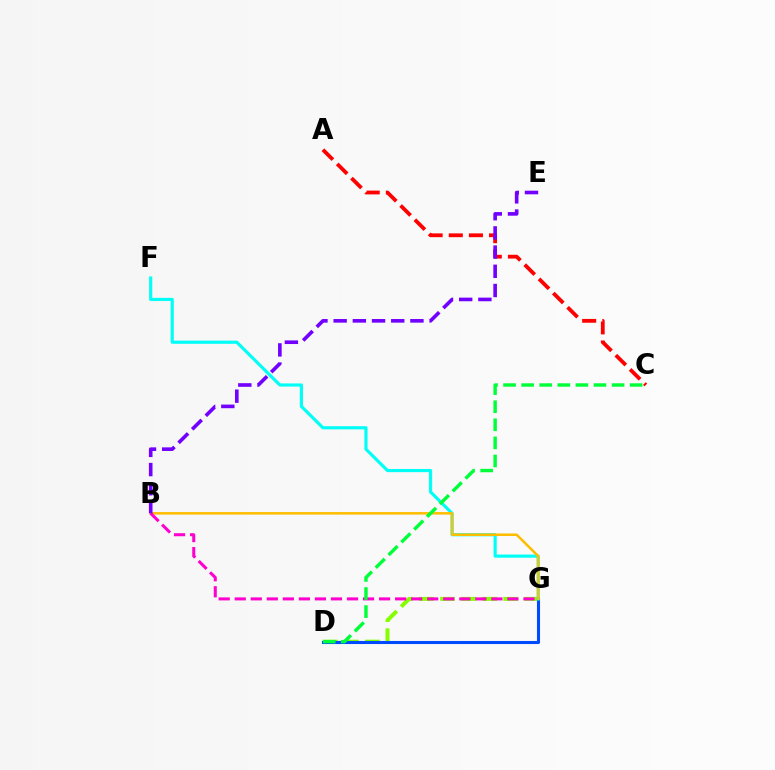{('D', 'G'): [{'color': '#84ff00', 'line_style': 'dashed', 'thickness': 2.86}, {'color': '#004bff', 'line_style': 'solid', 'thickness': 2.21}], ('A', 'C'): [{'color': '#ff0000', 'line_style': 'dashed', 'thickness': 2.74}], ('F', 'G'): [{'color': '#00fff6', 'line_style': 'solid', 'thickness': 2.27}], ('B', 'G'): [{'color': '#ffbd00', 'line_style': 'solid', 'thickness': 1.82}, {'color': '#ff00cf', 'line_style': 'dashed', 'thickness': 2.18}], ('C', 'D'): [{'color': '#00ff39', 'line_style': 'dashed', 'thickness': 2.46}], ('B', 'E'): [{'color': '#7200ff', 'line_style': 'dashed', 'thickness': 2.61}]}